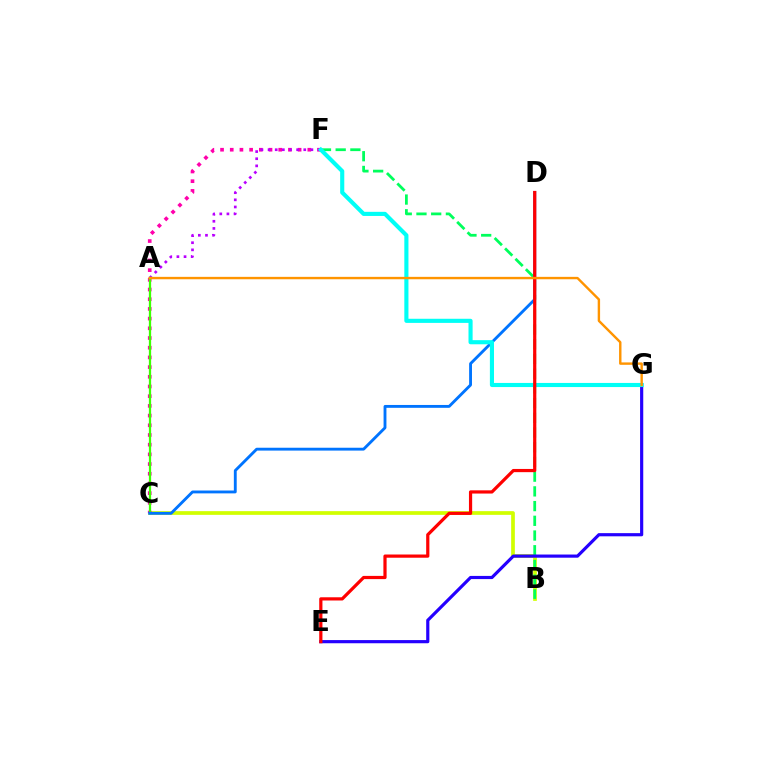{('B', 'C'): [{'color': '#d1ff00', 'line_style': 'solid', 'thickness': 2.67}], ('B', 'F'): [{'color': '#00ff5c', 'line_style': 'dashed', 'thickness': 2.0}], ('C', 'F'): [{'color': '#ff00ac', 'line_style': 'dotted', 'thickness': 2.63}], ('A', 'F'): [{'color': '#b900ff', 'line_style': 'dotted', 'thickness': 1.94}], ('A', 'C'): [{'color': '#3dff00', 'line_style': 'solid', 'thickness': 1.62}], ('E', 'G'): [{'color': '#2500ff', 'line_style': 'solid', 'thickness': 2.28}], ('C', 'D'): [{'color': '#0074ff', 'line_style': 'solid', 'thickness': 2.06}], ('F', 'G'): [{'color': '#00fff6', 'line_style': 'solid', 'thickness': 2.97}], ('D', 'E'): [{'color': '#ff0000', 'line_style': 'solid', 'thickness': 2.31}], ('A', 'G'): [{'color': '#ff9400', 'line_style': 'solid', 'thickness': 1.73}]}